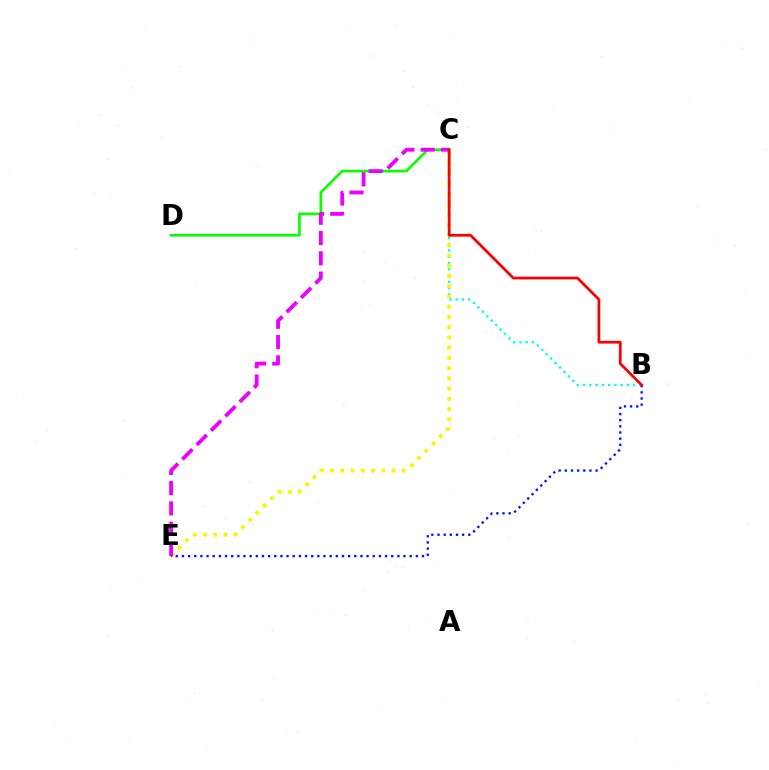{('B', 'C'): [{'color': '#00fff6', 'line_style': 'dotted', 'thickness': 1.7}, {'color': '#ff0000', 'line_style': 'solid', 'thickness': 1.97}], ('C', 'D'): [{'color': '#08ff00', 'line_style': 'solid', 'thickness': 1.92}], ('C', 'E'): [{'color': '#fcf500', 'line_style': 'dotted', 'thickness': 2.78}, {'color': '#ee00ff', 'line_style': 'dashed', 'thickness': 2.76}], ('B', 'E'): [{'color': '#0010ff', 'line_style': 'dotted', 'thickness': 1.67}]}